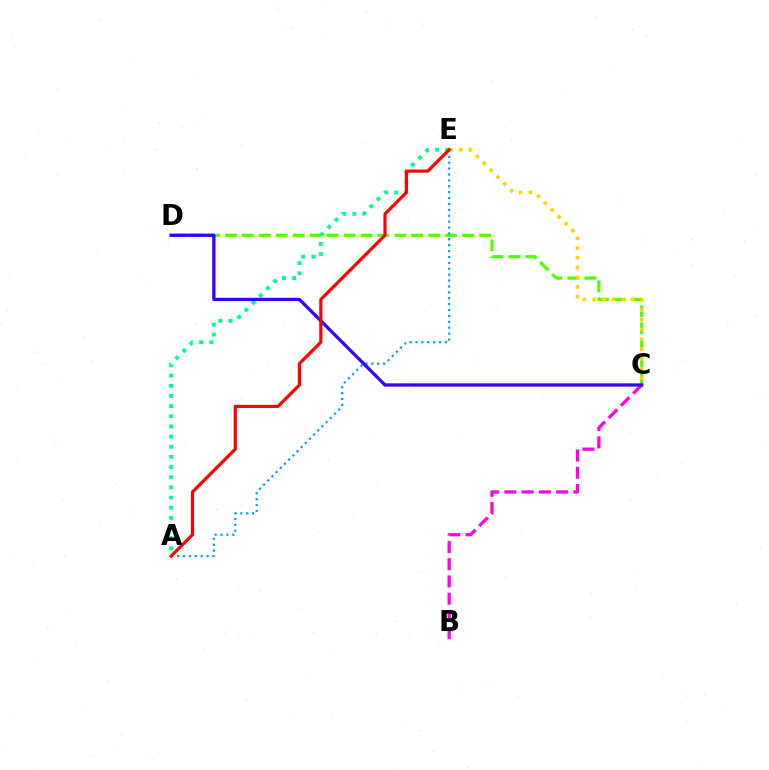{('C', 'D'): [{'color': '#4fff00', 'line_style': 'dashed', 'thickness': 2.3}, {'color': '#3700ff', 'line_style': 'solid', 'thickness': 2.37}], ('A', 'E'): [{'color': '#009eff', 'line_style': 'dotted', 'thickness': 1.6}, {'color': '#00ff86', 'line_style': 'dotted', 'thickness': 2.76}, {'color': '#ff0000', 'line_style': 'solid', 'thickness': 2.28}], ('C', 'E'): [{'color': '#ffd500', 'line_style': 'dotted', 'thickness': 2.64}], ('B', 'C'): [{'color': '#ff00ed', 'line_style': 'dashed', 'thickness': 2.35}]}